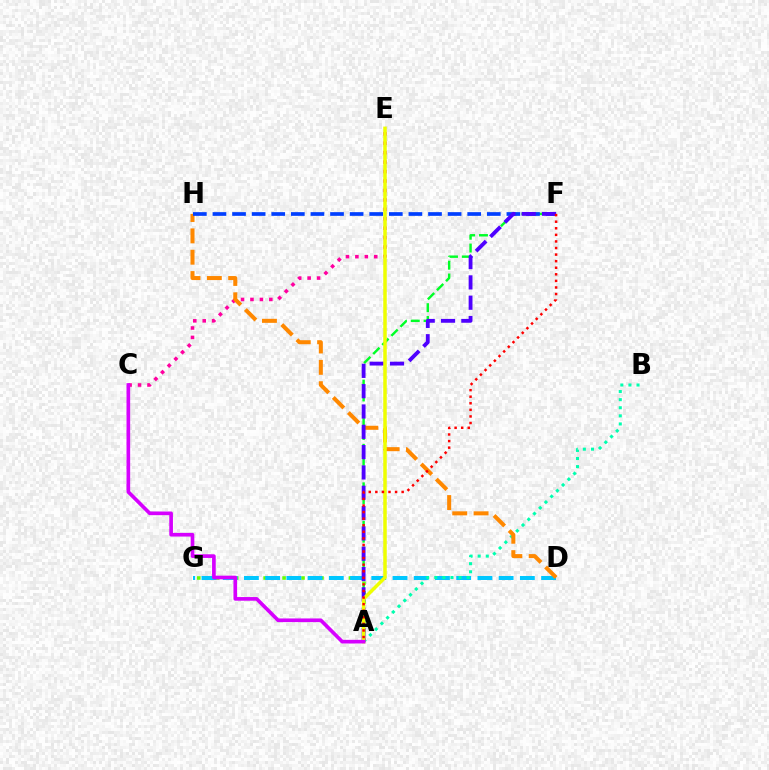{('A', 'F'): [{'color': '#00ff27', 'line_style': 'dashed', 'thickness': 1.74}, {'color': '#4f00ff', 'line_style': 'dashed', 'thickness': 2.76}, {'color': '#ff0000', 'line_style': 'dotted', 'thickness': 1.79}], ('C', 'E'): [{'color': '#ff00a0', 'line_style': 'dotted', 'thickness': 2.56}], ('A', 'G'): [{'color': '#66ff00', 'line_style': 'dotted', 'thickness': 2.57}], ('D', 'G'): [{'color': '#00c7ff', 'line_style': 'dashed', 'thickness': 2.88}], ('A', 'B'): [{'color': '#00ffaf', 'line_style': 'dotted', 'thickness': 2.2}], ('D', 'H'): [{'color': '#ff8800', 'line_style': 'dashed', 'thickness': 2.9}], ('F', 'H'): [{'color': '#003fff', 'line_style': 'dashed', 'thickness': 2.66}], ('A', 'E'): [{'color': '#eeff00', 'line_style': 'solid', 'thickness': 2.52}], ('A', 'C'): [{'color': '#d600ff', 'line_style': 'solid', 'thickness': 2.63}]}